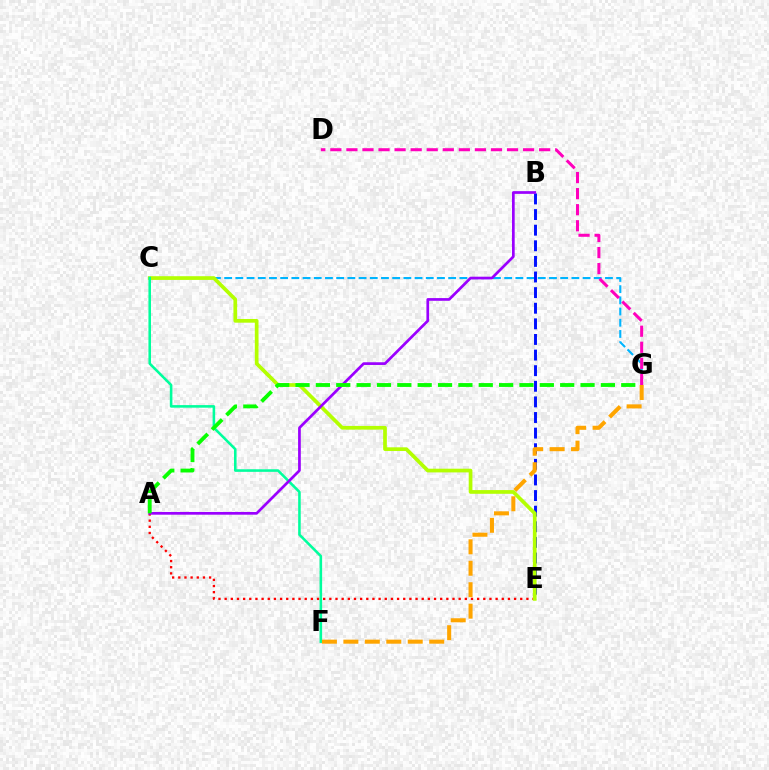{('C', 'G'): [{'color': '#00b5ff', 'line_style': 'dashed', 'thickness': 1.52}], ('A', 'E'): [{'color': '#ff0000', 'line_style': 'dotted', 'thickness': 1.67}], ('B', 'E'): [{'color': '#0010ff', 'line_style': 'dashed', 'thickness': 2.12}], ('C', 'E'): [{'color': '#b3ff00', 'line_style': 'solid', 'thickness': 2.67}], ('C', 'F'): [{'color': '#00ff9d', 'line_style': 'solid', 'thickness': 1.85}], ('A', 'B'): [{'color': '#9b00ff', 'line_style': 'solid', 'thickness': 1.95}], ('A', 'G'): [{'color': '#08ff00', 'line_style': 'dashed', 'thickness': 2.77}], ('F', 'G'): [{'color': '#ffa500', 'line_style': 'dashed', 'thickness': 2.91}], ('D', 'G'): [{'color': '#ff00bd', 'line_style': 'dashed', 'thickness': 2.18}]}